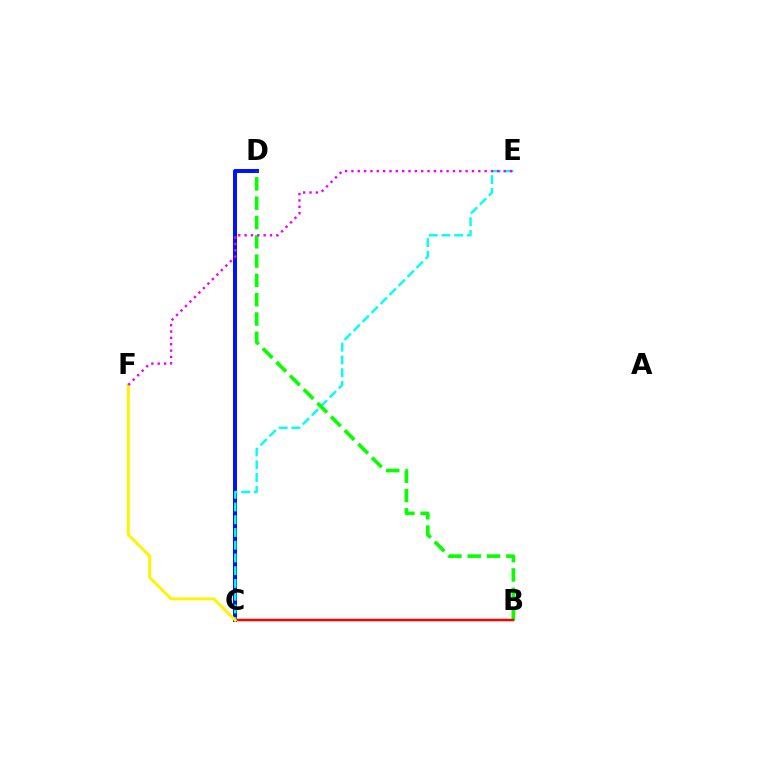{('C', 'D'): [{'color': '#0010ff', 'line_style': 'solid', 'thickness': 2.86}], ('C', 'E'): [{'color': '#00fff6', 'line_style': 'dashed', 'thickness': 1.73}], ('B', 'D'): [{'color': '#08ff00', 'line_style': 'dashed', 'thickness': 2.62}], ('B', 'C'): [{'color': '#ff0000', 'line_style': 'solid', 'thickness': 1.79}], ('C', 'F'): [{'color': '#fcf500', 'line_style': 'solid', 'thickness': 2.13}], ('E', 'F'): [{'color': '#ee00ff', 'line_style': 'dotted', 'thickness': 1.72}]}